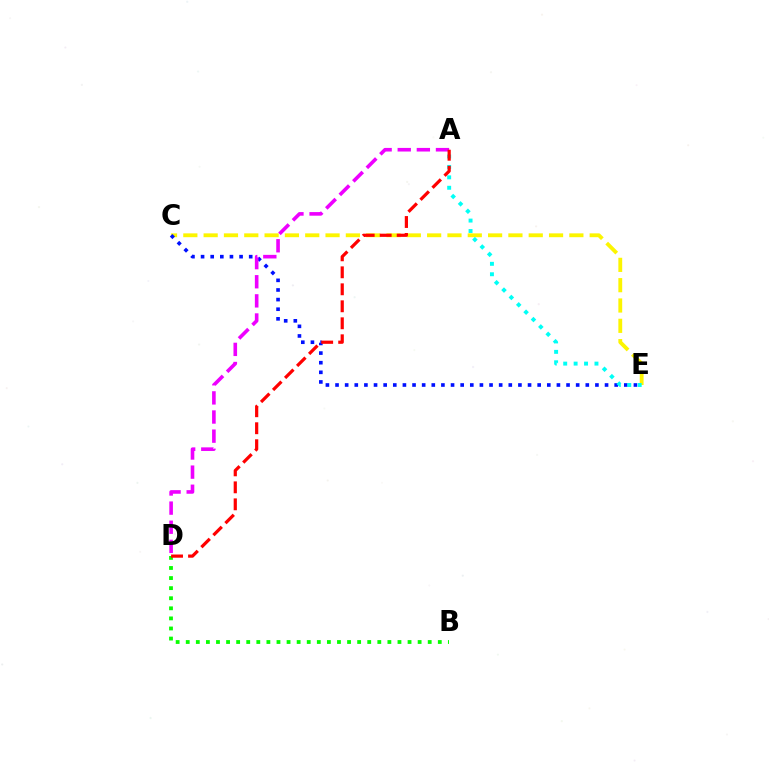{('C', 'E'): [{'color': '#fcf500', 'line_style': 'dashed', 'thickness': 2.76}, {'color': '#0010ff', 'line_style': 'dotted', 'thickness': 2.62}], ('A', 'E'): [{'color': '#00fff6', 'line_style': 'dotted', 'thickness': 2.83}], ('B', 'D'): [{'color': '#08ff00', 'line_style': 'dotted', 'thickness': 2.74}], ('A', 'D'): [{'color': '#ee00ff', 'line_style': 'dashed', 'thickness': 2.6}, {'color': '#ff0000', 'line_style': 'dashed', 'thickness': 2.31}]}